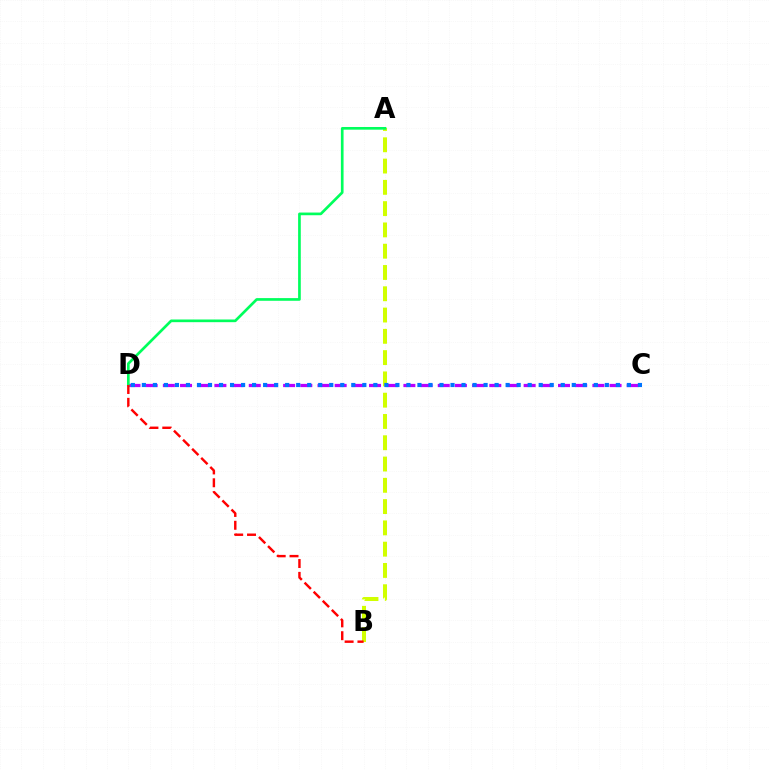{('A', 'B'): [{'color': '#d1ff00', 'line_style': 'dashed', 'thickness': 2.89}], ('C', 'D'): [{'color': '#b900ff', 'line_style': 'dashed', 'thickness': 2.33}, {'color': '#0074ff', 'line_style': 'dotted', 'thickness': 3.0}], ('A', 'D'): [{'color': '#00ff5c', 'line_style': 'solid', 'thickness': 1.93}], ('B', 'D'): [{'color': '#ff0000', 'line_style': 'dashed', 'thickness': 1.74}]}